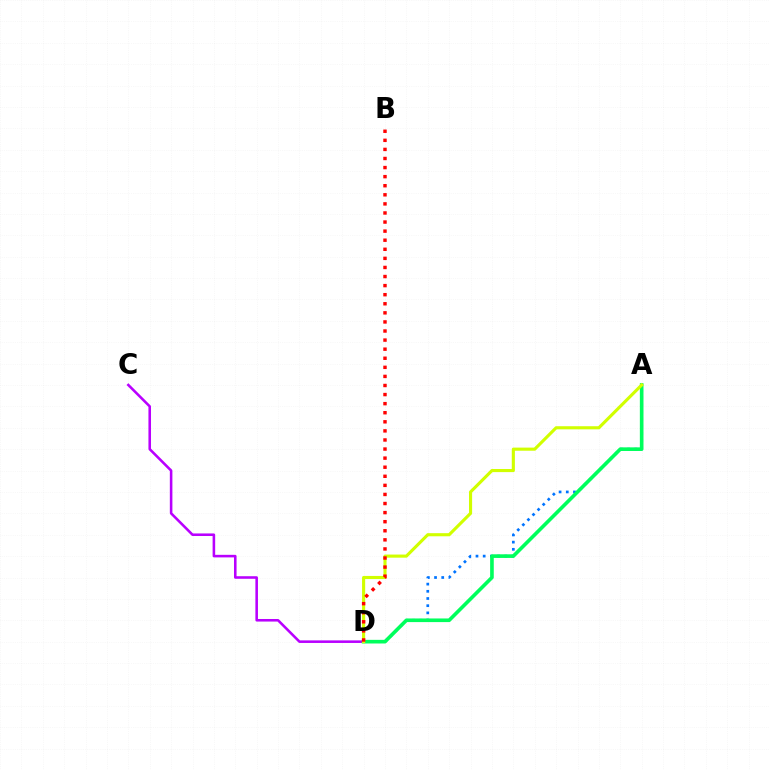{('A', 'D'): [{'color': '#0074ff', 'line_style': 'dotted', 'thickness': 1.95}, {'color': '#00ff5c', 'line_style': 'solid', 'thickness': 2.62}, {'color': '#d1ff00', 'line_style': 'solid', 'thickness': 2.25}], ('C', 'D'): [{'color': '#b900ff', 'line_style': 'solid', 'thickness': 1.85}], ('B', 'D'): [{'color': '#ff0000', 'line_style': 'dotted', 'thickness': 2.47}]}